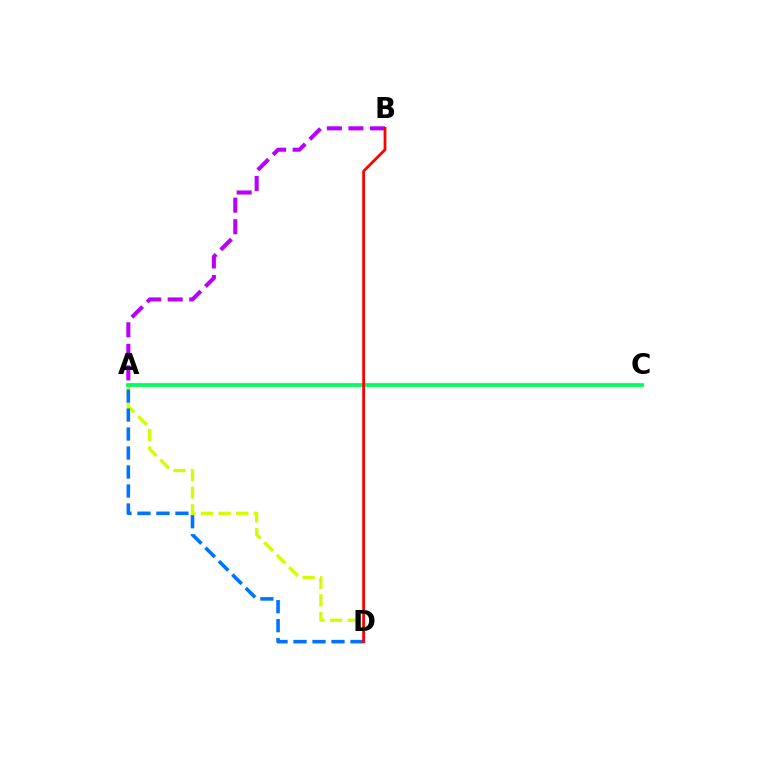{('A', 'D'): [{'color': '#d1ff00', 'line_style': 'dashed', 'thickness': 2.39}, {'color': '#0074ff', 'line_style': 'dashed', 'thickness': 2.58}], ('A', 'B'): [{'color': '#b900ff', 'line_style': 'dashed', 'thickness': 2.93}], ('A', 'C'): [{'color': '#00ff5c', 'line_style': 'solid', 'thickness': 2.72}], ('B', 'D'): [{'color': '#ff0000', 'line_style': 'solid', 'thickness': 1.99}]}